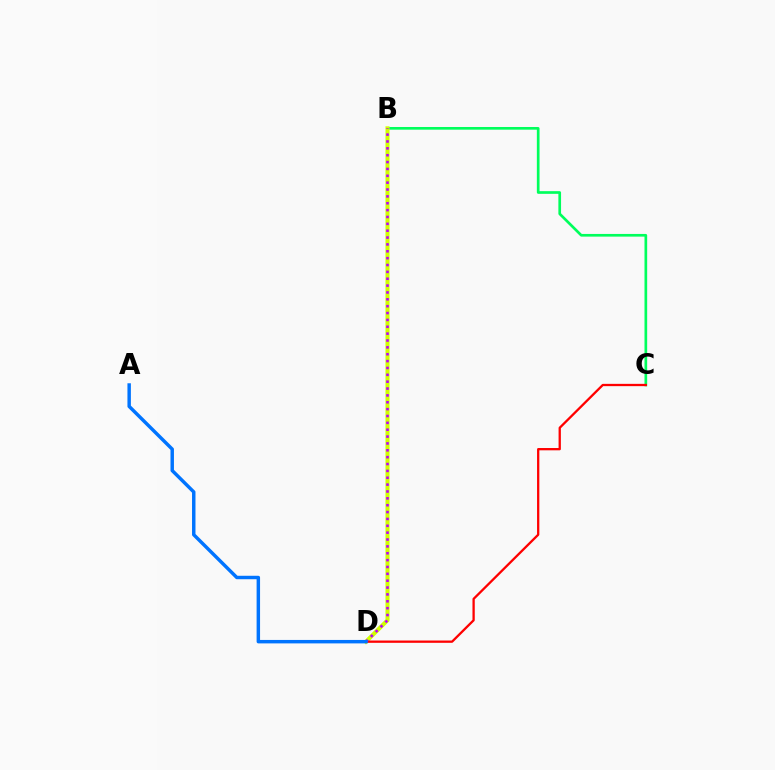{('B', 'C'): [{'color': '#00ff5c', 'line_style': 'solid', 'thickness': 1.93}], ('B', 'D'): [{'color': '#d1ff00', 'line_style': 'solid', 'thickness': 2.92}, {'color': '#b900ff', 'line_style': 'dotted', 'thickness': 1.86}], ('C', 'D'): [{'color': '#ff0000', 'line_style': 'solid', 'thickness': 1.65}], ('A', 'D'): [{'color': '#0074ff', 'line_style': 'solid', 'thickness': 2.48}]}